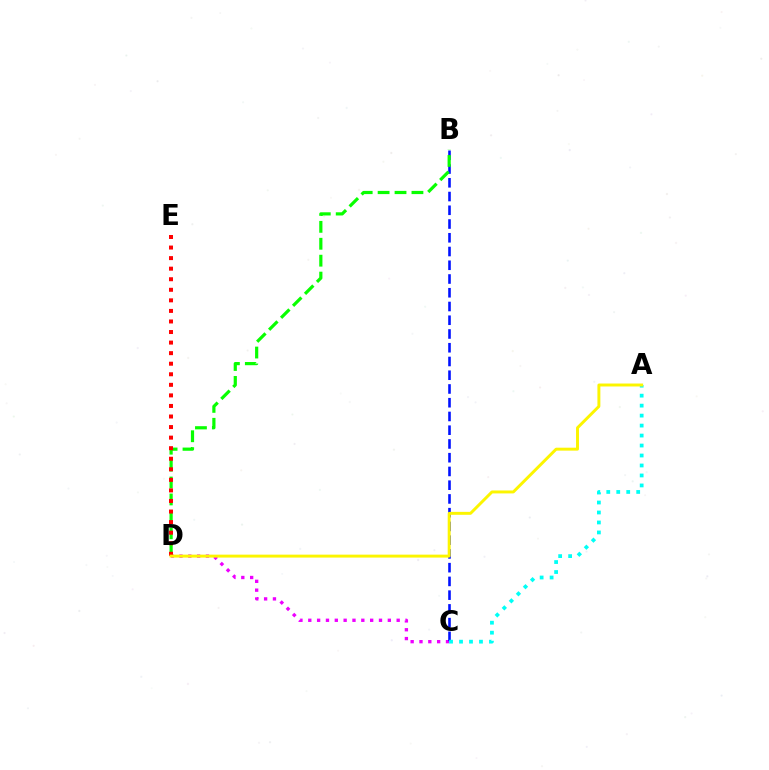{('C', 'D'): [{'color': '#ee00ff', 'line_style': 'dotted', 'thickness': 2.4}], ('B', 'C'): [{'color': '#0010ff', 'line_style': 'dashed', 'thickness': 1.87}], ('B', 'D'): [{'color': '#08ff00', 'line_style': 'dashed', 'thickness': 2.3}], ('D', 'E'): [{'color': '#ff0000', 'line_style': 'dotted', 'thickness': 2.87}], ('A', 'C'): [{'color': '#00fff6', 'line_style': 'dotted', 'thickness': 2.71}], ('A', 'D'): [{'color': '#fcf500', 'line_style': 'solid', 'thickness': 2.12}]}